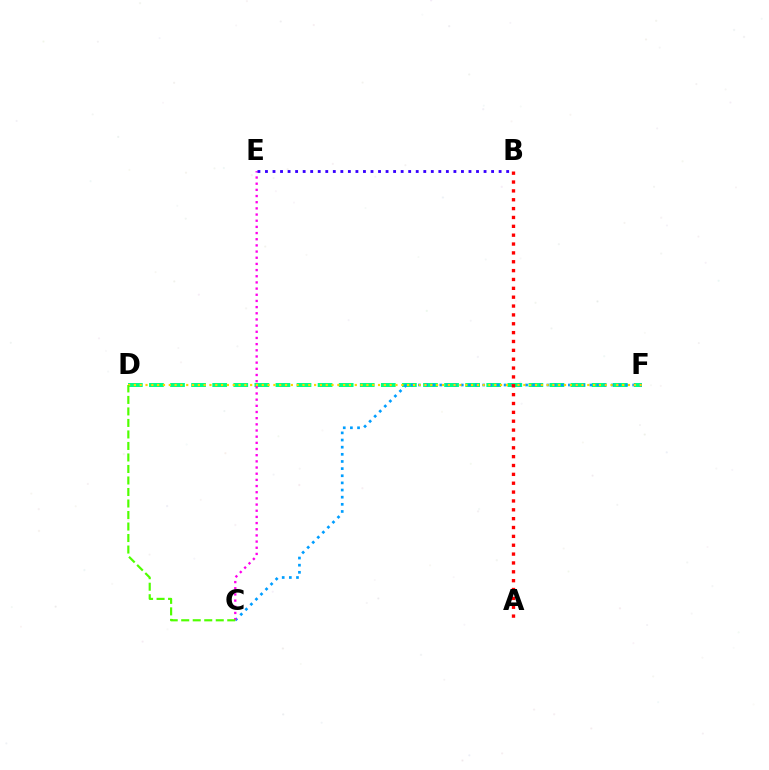{('D', 'F'): [{'color': '#00ff86', 'line_style': 'dashed', 'thickness': 2.86}, {'color': '#ffd500', 'line_style': 'dotted', 'thickness': 1.58}], ('C', 'F'): [{'color': '#009eff', 'line_style': 'dotted', 'thickness': 1.94}], ('C', 'E'): [{'color': '#ff00ed', 'line_style': 'dotted', 'thickness': 1.68}], ('A', 'B'): [{'color': '#ff0000', 'line_style': 'dotted', 'thickness': 2.41}], ('B', 'E'): [{'color': '#3700ff', 'line_style': 'dotted', 'thickness': 2.05}], ('C', 'D'): [{'color': '#4fff00', 'line_style': 'dashed', 'thickness': 1.56}]}